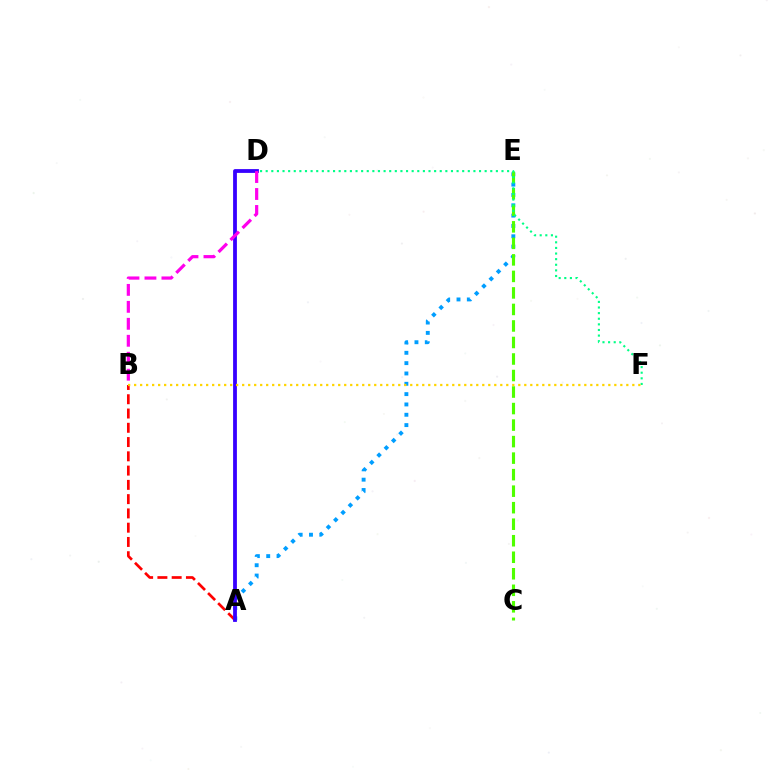{('A', 'E'): [{'color': '#009eff', 'line_style': 'dotted', 'thickness': 2.81}], ('A', 'B'): [{'color': '#ff0000', 'line_style': 'dashed', 'thickness': 1.94}], ('A', 'D'): [{'color': '#3700ff', 'line_style': 'solid', 'thickness': 2.73}], ('B', 'D'): [{'color': '#ff00ed', 'line_style': 'dashed', 'thickness': 2.3}], ('C', 'E'): [{'color': '#4fff00', 'line_style': 'dashed', 'thickness': 2.24}], ('D', 'F'): [{'color': '#00ff86', 'line_style': 'dotted', 'thickness': 1.53}], ('B', 'F'): [{'color': '#ffd500', 'line_style': 'dotted', 'thickness': 1.63}]}